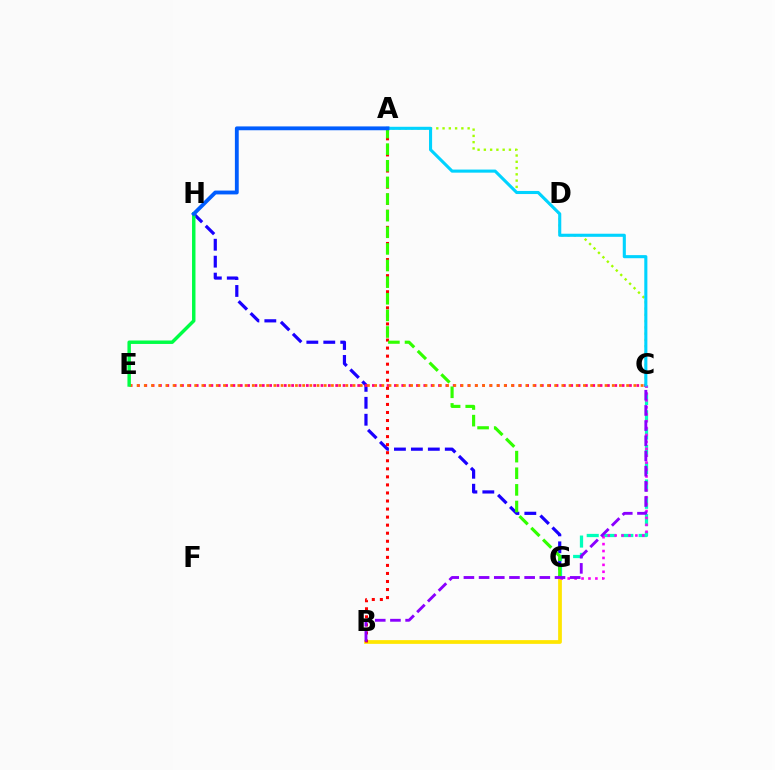{('G', 'H'): [{'color': '#1900ff', 'line_style': 'dashed', 'thickness': 2.3}], ('C', 'G'): [{'color': '#00ffbb', 'line_style': 'dashed', 'thickness': 2.35}, {'color': '#fa00f9', 'line_style': 'dotted', 'thickness': 1.88}], ('A', 'C'): [{'color': '#a2ff00', 'line_style': 'dotted', 'thickness': 1.7}, {'color': '#00d3ff', 'line_style': 'solid', 'thickness': 2.23}], ('C', 'E'): [{'color': '#ff0088', 'line_style': 'dotted', 'thickness': 2.0}, {'color': '#ff7000', 'line_style': 'dotted', 'thickness': 1.96}], ('B', 'G'): [{'color': '#ffe600', 'line_style': 'solid', 'thickness': 2.69}], ('A', 'B'): [{'color': '#ff0000', 'line_style': 'dotted', 'thickness': 2.19}], ('A', 'G'): [{'color': '#31ff00', 'line_style': 'dashed', 'thickness': 2.26}], ('B', 'C'): [{'color': '#8a00ff', 'line_style': 'dashed', 'thickness': 2.06}], ('E', 'H'): [{'color': '#00ff45', 'line_style': 'solid', 'thickness': 2.48}], ('A', 'H'): [{'color': '#005dff', 'line_style': 'solid', 'thickness': 2.76}]}